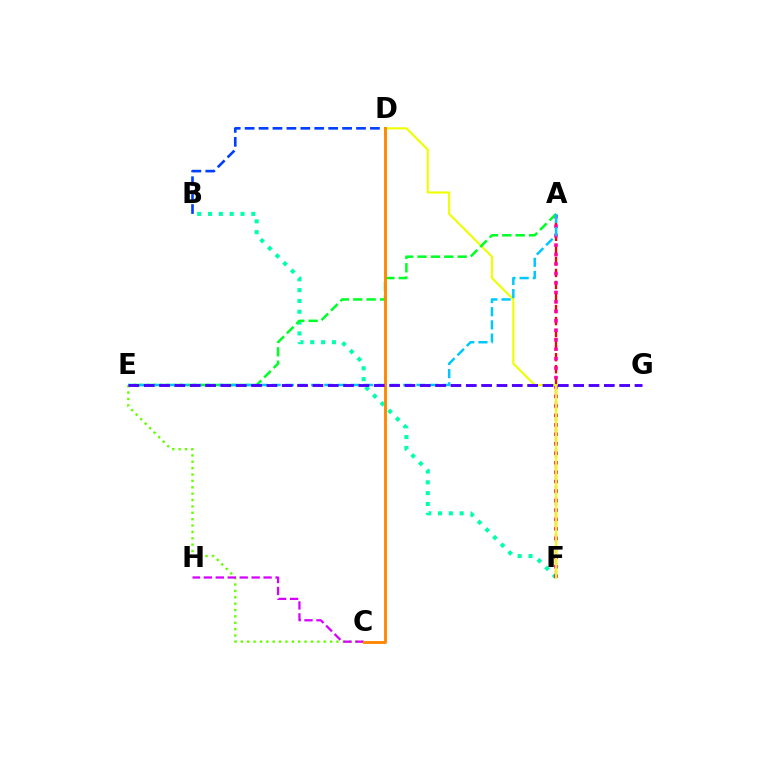{('A', 'F'): [{'color': '#ff0000', 'line_style': 'dashed', 'thickness': 1.63}, {'color': '#ff00a0', 'line_style': 'dotted', 'thickness': 2.57}], ('B', 'F'): [{'color': '#00ffaf', 'line_style': 'dotted', 'thickness': 2.94}], ('C', 'E'): [{'color': '#66ff00', 'line_style': 'dotted', 'thickness': 1.73}], ('B', 'D'): [{'color': '#003fff', 'line_style': 'dashed', 'thickness': 1.89}], ('D', 'F'): [{'color': '#eeff00', 'line_style': 'solid', 'thickness': 1.53}], ('A', 'E'): [{'color': '#00ff27', 'line_style': 'dashed', 'thickness': 1.82}, {'color': '#00c7ff', 'line_style': 'dashed', 'thickness': 1.79}], ('C', 'H'): [{'color': '#d600ff', 'line_style': 'dashed', 'thickness': 1.62}], ('C', 'D'): [{'color': '#ff8800', 'line_style': 'solid', 'thickness': 2.07}], ('E', 'G'): [{'color': '#4f00ff', 'line_style': 'dashed', 'thickness': 2.08}]}